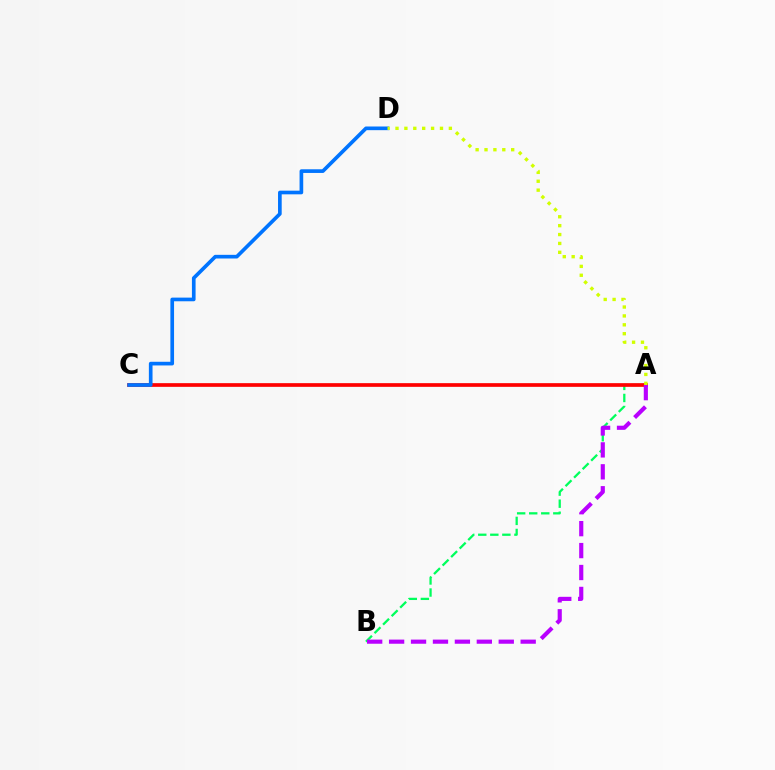{('A', 'B'): [{'color': '#00ff5c', 'line_style': 'dashed', 'thickness': 1.64}, {'color': '#b900ff', 'line_style': 'dashed', 'thickness': 2.98}], ('A', 'C'): [{'color': '#ff0000', 'line_style': 'solid', 'thickness': 2.66}], ('C', 'D'): [{'color': '#0074ff', 'line_style': 'solid', 'thickness': 2.64}], ('A', 'D'): [{'color': '#d1ff00', 'line_style': 'dotted', 'thickness': 2.42}]}